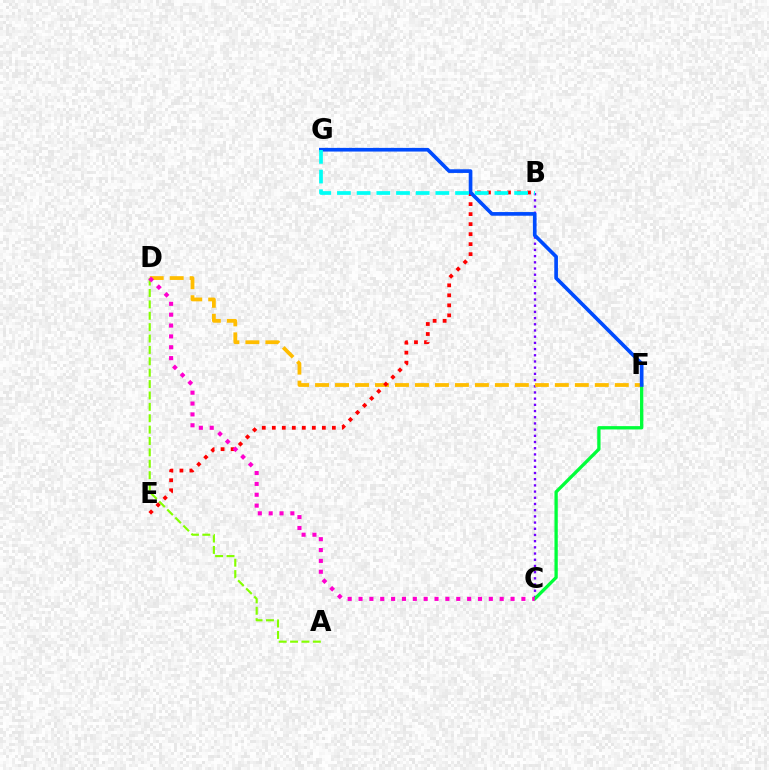{('B', 'C'): [{'color': '#7200ff', 'line_style': 'dotted', 'thickness': 1.68}], ('C', 'F'): [{'color': '#00ff39', 'line_style': 'solid', 'thickness': 2.38}], ('D', 'F'): [{'color': '#ffbd00', 'line_style': 'dashed', 'thickness': 2.71}], ('B', 'E'): [{'color': '#ff0000', 'line_style': 'dotted', 'thickness': 2.72}], ('A', 'D'): [{'color': '#84ff00', 'line_style': 'dashed', 'thickness': 1.55}], ('F', 'G'): [{'color': '#004bff', 'line_style': 'solid', 'thickness': 2.64}], ('B', 'G'): [{'color': '#00fff6', 'line_style': 'dashed', 'thickness': 2.67}], ('C', 'D'): [{'color': '#ff00cf', 'line_style': 'dotted', 'thickness': 2.95}]}